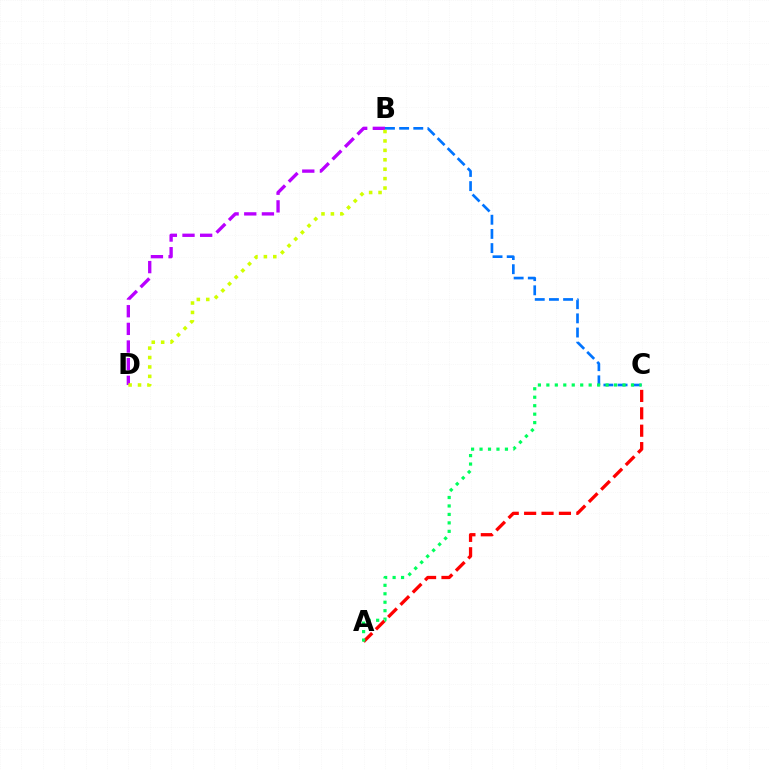{('B', 'C'): [{'color': '#0074ff', 'line_style': 'dashed', 'thickness': 1.92}], ('B', 'D'): [{'color': '#b900ff', 'line_style': 'dashed', 'thickness': 2.4}, {'color': '#d1ff00', 'line_style': 'dotted', 'thickness': 2.56}], ('A', 'C'): [{'color': '#ff0000', 'line_style': 'dashed', 'thickness': 2.36}, {'color': '#00ff5c', 'line_style': 'dotted', 'thickness': 2.3}]}